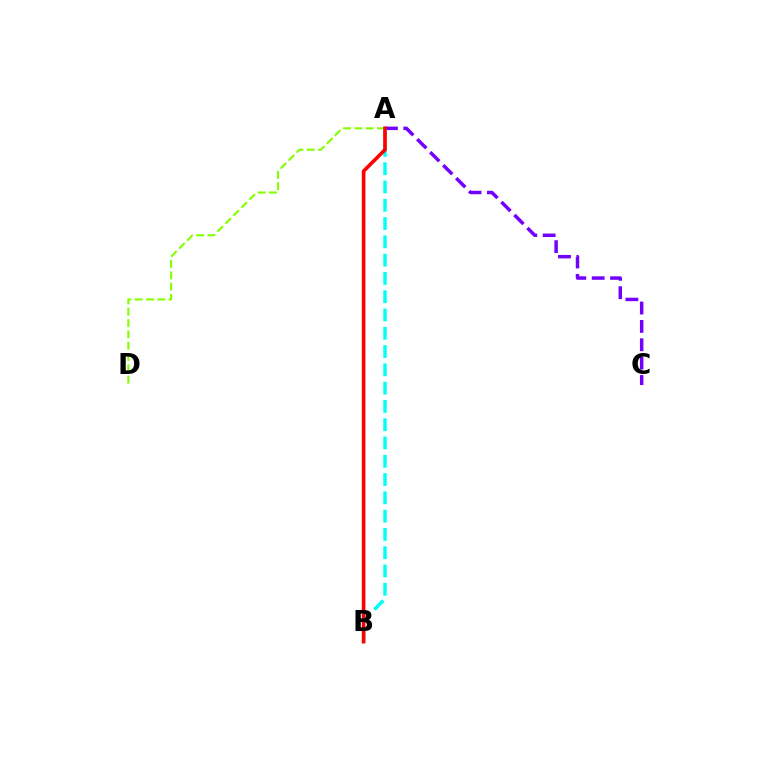{('A', 'C'): [{'color': '#7200ff', 'line_style': 'dashed', 'thickness': 2.49}], ('A', 'D'): [{'color': '#84ff00', 'line_style': 'dashed', 'thickness': 1.54}], ('A', 'B'): [{'color': '#00fff6', 'line_style': 'dashed', 'thickness': 2.48}, {'color': '#ff0000', 'line_style': 'solid', 'thickness': 2.61}]}